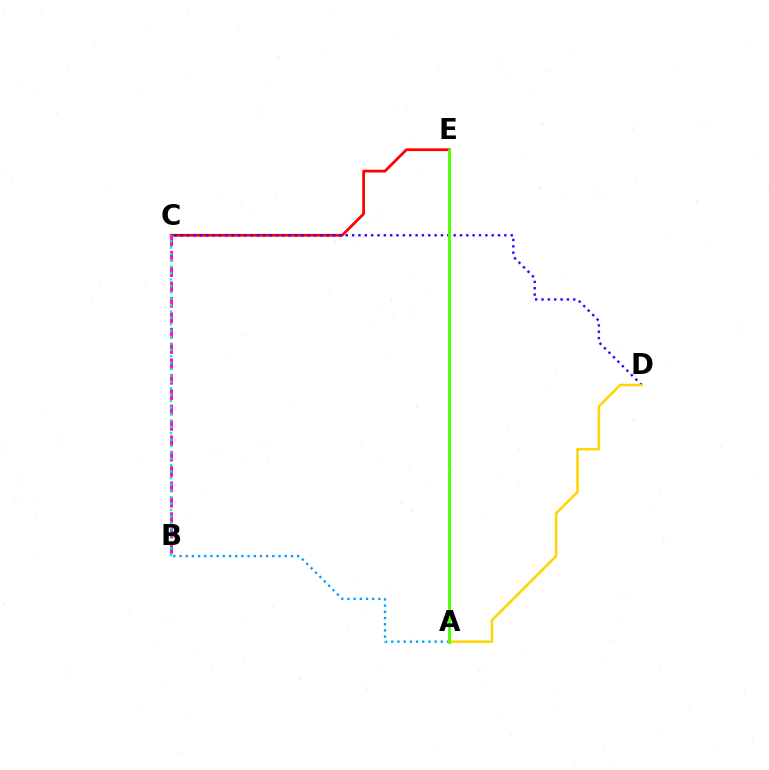{('C', 'E'): [{'color': '#ff0000', 'line_style': 'solid', 'thickness': 1.98}], ('A', 'B'): [{'color': '#009eff', 'line_style': 'dotted', 'thickness': 1.68}], ('C', 'D'): [{'color': '#3700ff', 'line_style': 'dotted', 'thickness': 1.72}], ('A', 'D'): [{'color': '#ffd500', 'line_style': 'solid', 'thickness': 1.81}], ('A', 'E'): [{'color': '#4fff00', 'line_style': 'solid', 'thickness': 2.06}], ('B', 'C'): [{'color': '#ff00ed', 'line_style': 'dashed', 'thickness': 2.09}, {'color': '#00ff86', 'line_style': 'dotted', 'thickness': 1.74}]}